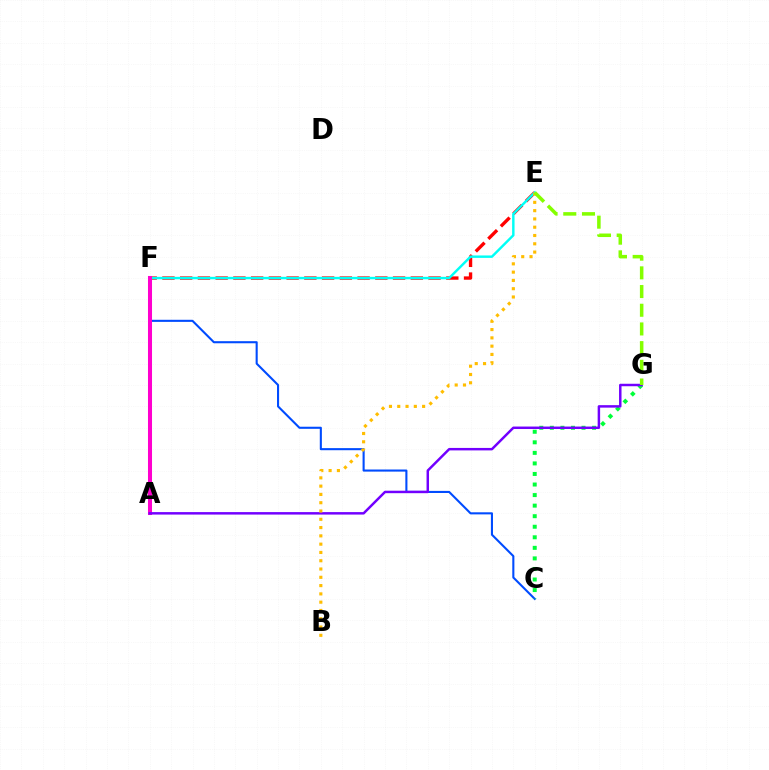{('C', 'F'): [{'color': '#004bff', 'line_style': 'solid', 'thickness': 1.51}], ('E', 'F'): [{'color': '#ff0000', 'line_style': 'dashed', 'thickness': 2.41}, {'color': '#00fff6', 'line_style': 'solid', 'thickness': 1.75}], ('A', 'F'): [{'color': '#ff00cf', 'line_style': 'solid', 'thickness': 2.91}], ('C', 'G'): [{'color': '#00ff39', 'line_style': 'dotted', 'thickness': 2.87}], ('A', 'G'): [{'color': '#7200ff', 'line_style': 'solid', 'thickness': 1.78}], ('B', 'E'): [{'color': '#ffbd00', 'line_style': 'dotted', 'thickness': 2.25}], ('E', 'G'): [{'color': '#84ff00', 'line_style': 'dashed', 'thickness': 2.54}]}